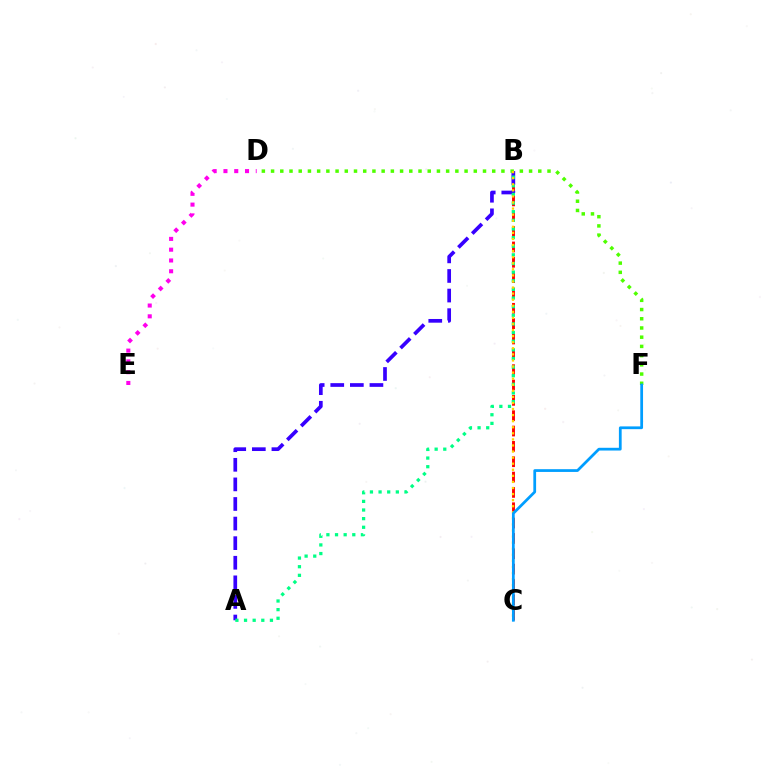{('D', 'E'): [{'color': '#ff00ed', 'line_style': 'dotted', 'thickness': 2.93}], ('B', 'C'): [{'color': '#ff0000', 'line_style': 'dashed', 'thickness': 2.08}, {'color': '#ffd500', 'line_style': 'dotted', 'thickness': 1.65}], ('A', 'B'): [{'color': '#3700ff', 'line_style': 'dashed', 'thickness': 2.66}, {'color': '#00ff86', 'line_style': 'dotted', 'thickness': 2.35}], ('D', 'F'): [{'color': '#4fff00', 'line_style': 'dotted', 'thickness': 2.5}], ('C', 'F'): [{'color': '#009eff', 'line_style': 'solid', 'thickness': 1.98}]}